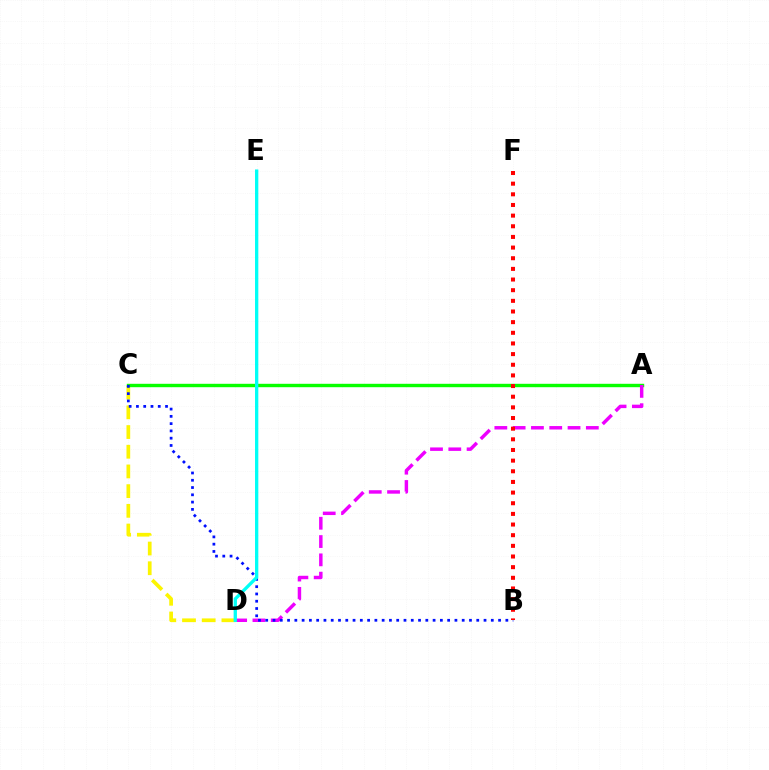{('C', 'D'): [{'color': '#fcf500', 'line_style': 'dashed', 'thickness': 2.68}], ('A', 'C'): [{'color': '#08ff00', 'line_style': 'solid', 'thickness': 2.45}], ('A', 'D'): [{'color': '#ee00ff', 'line_style': 'dashed', 'thickness': 2.49}], ('B', 'C'): [{'color': '#0010ff', 'line_style': 'dotted', 'thickness': 1.98}], ('D', 'E'): [{'color': '#00fff6', 'line_style': 'solid', 'thickness': 2.38}], ('B', 'F'): [{'color': '#ff0000', 'line_style': 'dotted', 'thickness': 2.89}]}